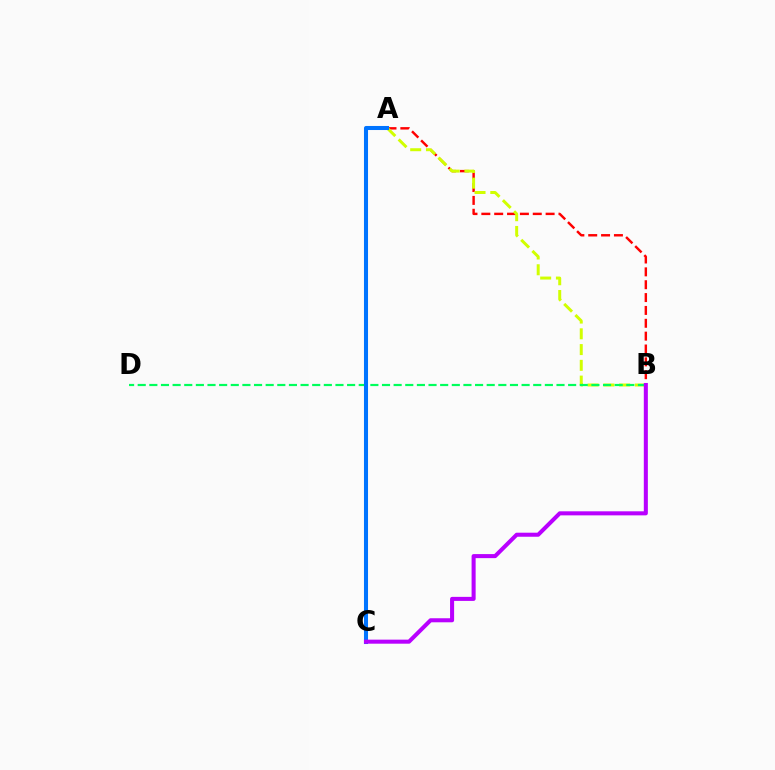{('A', 'B'): [{'color': '#ff0000', 'line_style': 'dashed', 'thickness': 1.75}, {'color': '#d1ff00', 'line_style': 'dashed', 'thickness': 2.14}], ('B', 'D'): [{'color': '#00ff5c', 'line_style': 'dashed', 'thickness': 1.58}], ('A', 'C'): [{'color': '#0074ff', 'line_style': 'solid', 'thickness': 2.92}], ('B', 'C'): [{'color': '#b900ff', 'line_style': 'solid', 'thickness': 2.91}]}